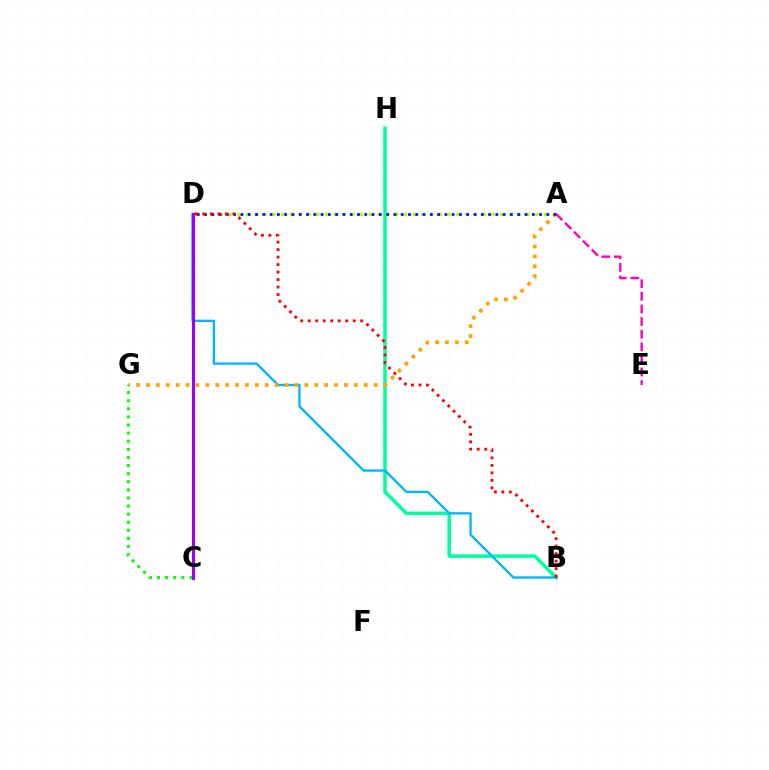{('A', 'E'): [{'color': '#ff00bd', 'line_style': 'dashed', 'thickness': 1.71}], ('B', 'H'): [{'color': '#00ff9d', 'line_style': 'solid', 'thickness': 2.53}], ('B', 'D'): [{'color': '#00b5ff', 'line_style': 'solid', 'thickness': 1.68}, {'color': '#ff0000', 'line_style': 'dotted', 'thickness': 2.04}], ('A', 'D'): [{'color': '#b3ff00', 'line_style': 'dotted', 'thickness': 2.38}, {'color': '#0010ff', 'line_style': 'dotted', 'thickness': 1.98}], ('A', 'G'): [{'color': '#ffa500', 'line_style': 'dotted', 'thickness': 2.69}], ('C', 'G'): [{'color': '#08ff00', 'line_style': 'dotted', 'thickness': 2.2}], ('C', 'D'): [{'color': '#9b00ff', 'line_style': 'solid', 'thickness': 2.23}]}